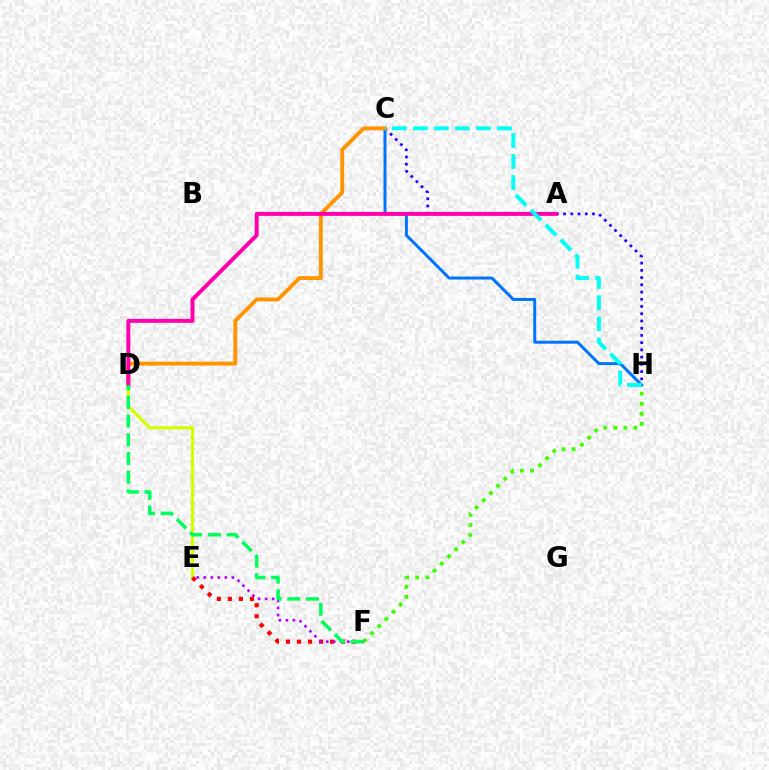{('F', 'H'): [{'color': '#3dff00', 'line_style': 'dotted', 'thickness': 2.74}], ('D', 'E'): [{'color': '#d1ff00', 'line_style': 'solid', 'thickness': 2.29}], ('C', 'H'): [{'color': '#2500ff', 'line_style': 'dotted', 'thickness': 1.97}, {'color': '#0074ff', 'line_style': 'solid', 'thickness': 2.15}, {'color': '#00fff6', 'line_style': 'dashed', 'thickness': 2.86}], ('E', 'F'): [{'color': '#ff0000', 'line_style': 'dotted', 'thickness': 3.0}, {'color': '#b900ff', 'line_style': 'dotted', 'thickness': 1.91}], ('C', 'D'): [{'color': '#ff9400', 'line_style': 'solid', 'thickness': 2.78}], ('A', 'D'): [{'color': '#ff00ac', 'line_style': 'solid', 'thickness': 2.85}], ('D', 'F'): [{'color': '#00ff5c', 'line_style': 'dashed', 'thickness': 2.54}]}